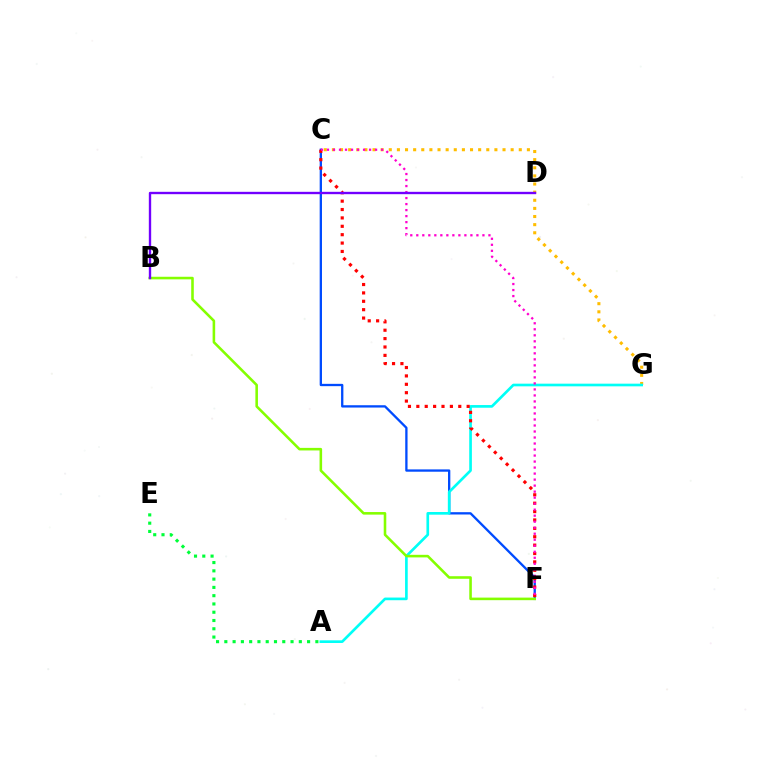{('A', 'E'): [{'color': '#00ff39', 'line_style': 'dotted', 'thickness': 2.25}], ('C', 'F'): [{'color': '#004bff', 'line_style': 'solid', 'thickness': 1.67}, {'color': '#ff0000', 'line_style': 'dotted', 'thickness': 2.28}, {'color': '#ff00cf', 'line_style': 'dotted', 'thickness': 1.63}], ('C', 'G'): [{'color': '#ffbd00', 'line_style': 'dotted', 'thickness': 2.21}], ('A', 'G'): [{'color': '#00fff6', 'line_style': 'solid', 'thickness': 1.92}], ('B', 'F'): [{'color': '#84ff00', 'line_style': 'solid', 'thickness': 1.85}], ('B', 'D'): [{'color': '#7200ff', 'line_style': 'solid', 'thickness': 1.7}]}